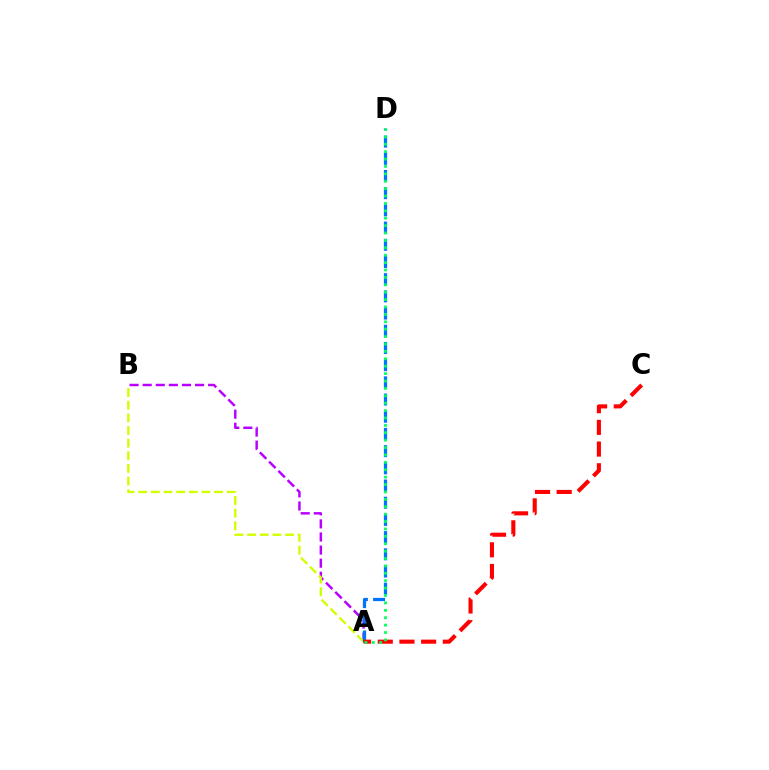{('A', 'B'): [{'color': '#b900ff', 'line_style': 'dashed', 'thickness': 1.78}, {'color': '#d1ff00', 'line_style': 'dashed', 'thickness': 1.72}], ('A', 'D'): [{'color': '#0074ff', 'line_style': 'dashed', 'thickness': 2.34}, {'color': '#00ff5c', 'line_style': 'dotted', 'thickness': 2.01}], ('A', 'C'): [{'color': '#ff0000', 'line_style': 'dashed', 'thickness': 2.95}]}